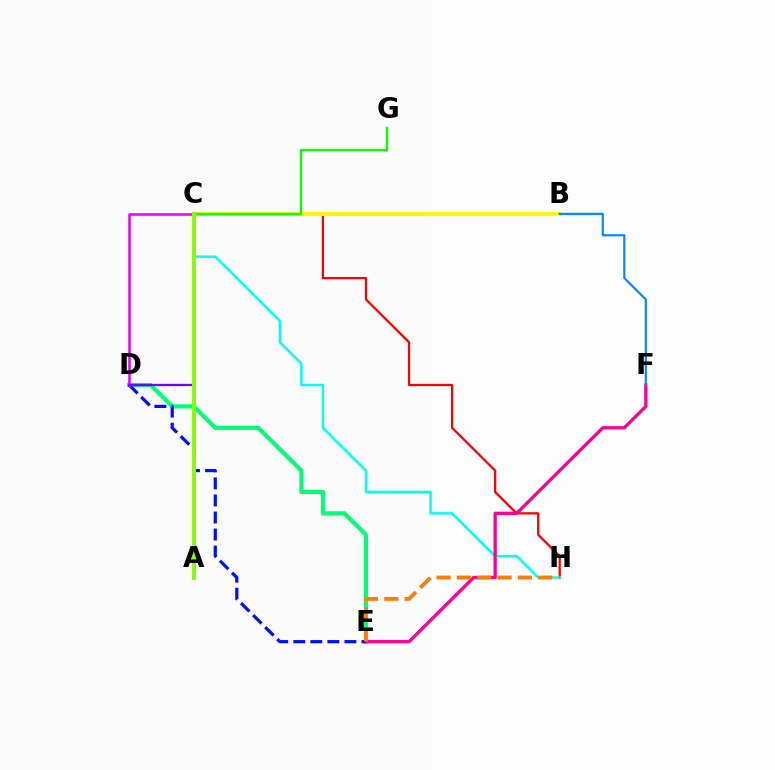{('C', 'H'): [{'color': '#ff0000', 'line_style': 'solid', 'thickness': 1.62}, {'color': '#00fff6', 'line_style': 'solid', 'thickness': 1.78}], ('D', 'E'): [{'color': '#00ff74', 'line_style': 'solid', 'thickness': 2.98}, {'color': '#0010ff', 'line_style': 'dashed', 'thickness': 2.32}], ('E', 'F'): [{'color': '#ff0094', 'line_style': 'solid', 'thickness': 2.36}], ('C', 'D'): [{'color': '#ee00ff', 'line_style': 'solid', 'thickness': 1.85}, {'color': '#7200ff', 'line_style': 'solid', 'thickness': 1.65}], ('B', 'C'): [{'color': '#fcf500', 'line_style': 'solid', 'thickness': 2.76}], ('C', 'G'): [{'color': '#08ff00', 'line_style': 'solid', 'thickness': 1.67}], ('A', 'C'): [{'color': '#84ff00', 'line_style': 'solid', 'thickness': 2.85}], ('E', 'H'): [{'color': '#ff7c00', 'line_style': 'dashed', 'thickness': 2.76}], ('B', 'F'): [{'color': '#008cff', 'line_style': 'solid', 'thickness': 1.56}]}